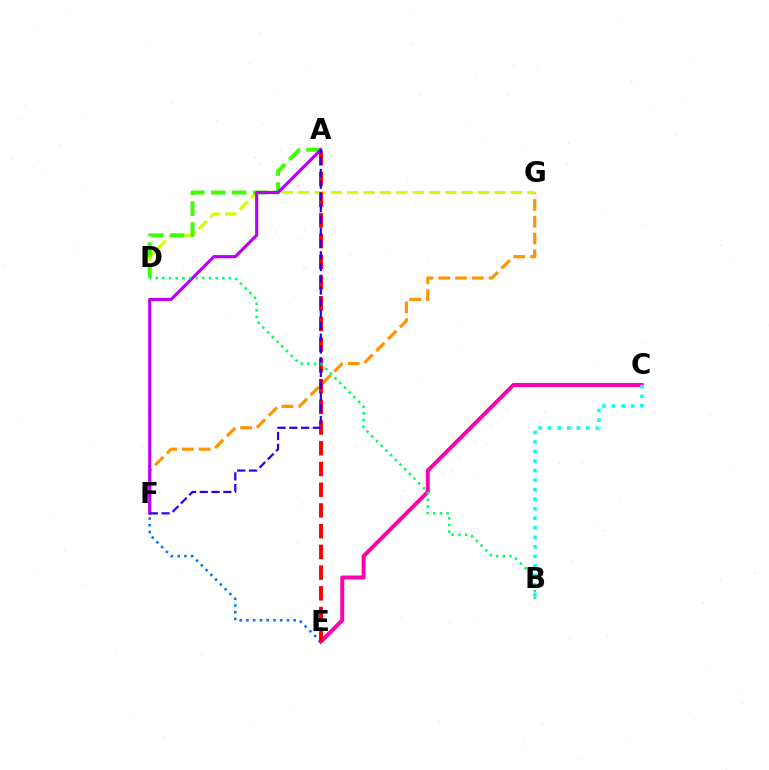{('C', 'E'): [{'color': '#ff00ac', 'line_style': 'solid', 'thickness': 2.85}], ('F', 'G'): [{'color': '#ff9400', 'line_style': 'dashed', 'thickness': 2.28}], ('E', 'F'): [{'color': '#0074ff', 'line_style': 'dotted', 'thickness': 1.83}], ('D', 'G'): [{'color': '#d1ff00', 'line_style': 'dashed', 'thickness': 2.22}], ('A', 'E'): [{'color': '#ff0000', 'line_style': 'dashed', 'thickness': 2.81}], ('A', 'D'): [{'color': '#3dff00', 'line_style': 'dashed', 'thickness': 2.84}], ('A', 'F'): [{'color': '#b900ff', 'line_style': 'solid', 'thickness': 2.25}, {'color': '#2500ff', 'line_style': 'dashed', 'thickness': 1.6}], ('B', 'D'): [{'color': '#00ff5c', 'line_style': 'dotted', 'thickness': 1.81}], ('B', 'C'): [{'color': '#00fff6', 'line_style': 'dotted', 'thickness': 2.59}]}